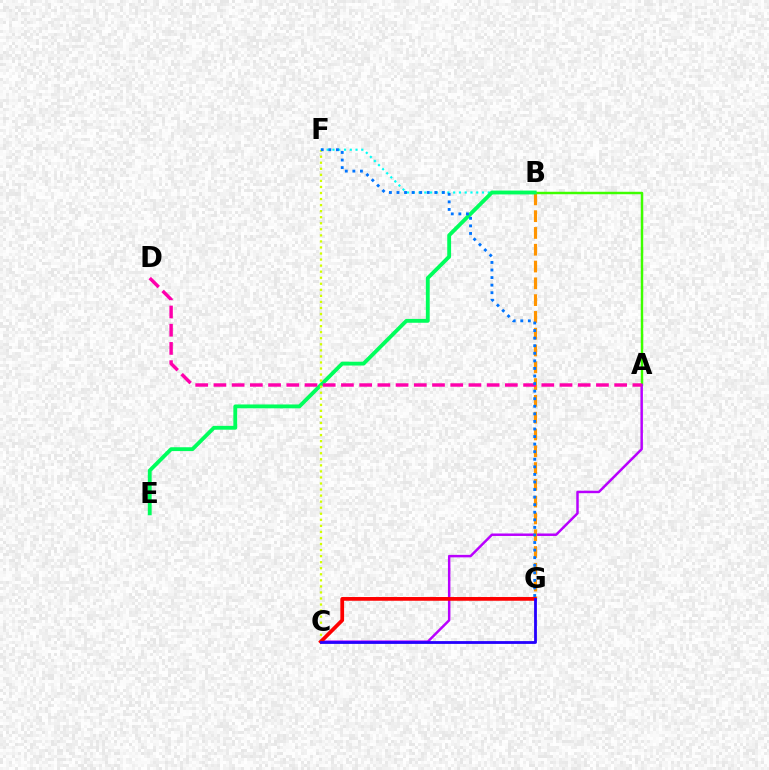{('B', 'F'): [{'color': '#00fff6', 'line_style': 'dotted', 'thickness': 1.57}], ('A', 'B'): [{'color': '#3dff00', 'line_style': 'solid', 'thickness': 1.77}], ('A', 'C'): [{'color': '#b900ff', 'line_style': 'solid', 'thickness': 1.78}], ('B', 'G'): [{'color': '#ff9400', 'line_style': 'dashed', 'thickness': 2.28}], ('B', 'E'): [{'color': '#00ff5c', 'line_style': 'solid', 'thickness': 2.77}], ('C', 'F'): [{'color': '#d1ff00', 'line_style': 'dotted', 'thickness': 1.64}], ('C', 'G'): [{'color': '#ff0000', 'line_style': 'solid', 'thickness': 2.69}, {'color': '#2500ff', 'line_style': 'solid', 'thickness': 2.02}], ('A', 'D'): [{'color': '#ff00ac', 'line_style': 'dashed', 'thickness': 2.47}], ('F', 'G'): [{'color': '#0074ff', 'line_style': 'dotted', 'thickness': 2.06}]}